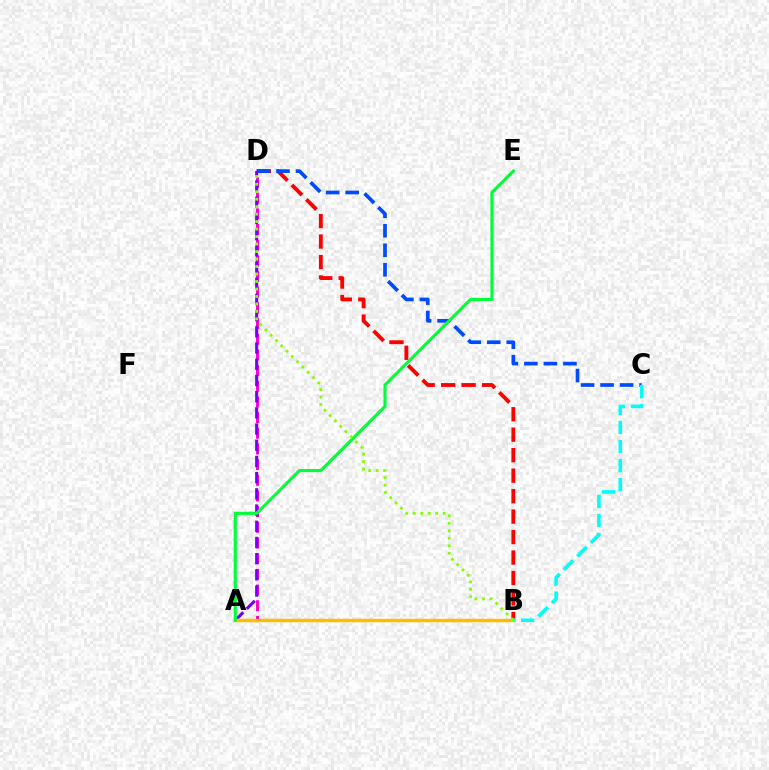{('A', 'D'): [{'color': '#ff00cf', 'line_style': 'dashed', 'thickness': 2.13}, {'color': '#7200ff', 'line_style': 'dashed', 'thickness': 2.2}], ('B', 'D'): [{'color': '#ff0000', 'line_style': 'dashed', 'thickness': 2.78}, {'color': '#84ff00', 'line_style': 'dotted', 'thickness': 2.03}], ('C', 'D'): [{'color': '#004bff', 'line_style': 'dashed', 'thickness': 2.65}], ('A', 'B'): [{'color': '#ffbd00', 'line_style': 'solid', 'thickness': 2.48}], ('B', 'C'): [{'color': '#00fff6', 'line_style': 'dashed', 'thickness': 2.59}], ('A', 'E'): [{'color': '#00ff39', 'line_style': 'solid', 'thickness': 2.24}]}